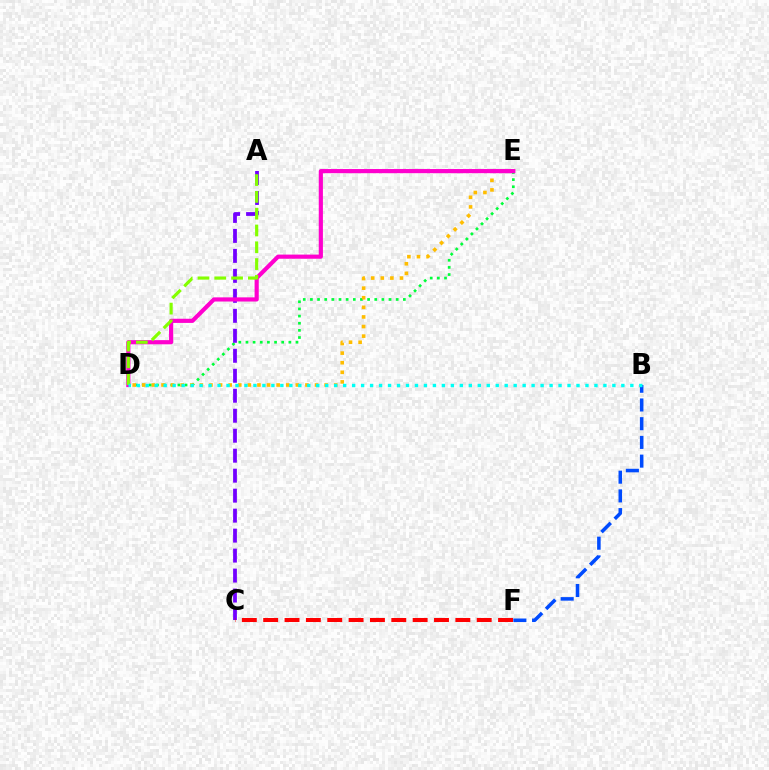{('D', 'E'): [{'color': '#00ff39', 'line_style': 'dotted', 'thickness': 1.94}, {'color': '#ffbd00', 'line_style': 'dotted', 'thickness': 2.61}, {'color': '#ff00cf', 'line_style': 'solid', 'thickness': 2.99}], ('A', 'C'): [{'color': '#7200ff', 'line_style': 'dashed', 'thickness': 2.71}], ('A', 'D'): [{'color': '#84ff00', 'line_style': 'dashed', 'thickness': 2.28}], ('C', 'F'): [{'color': '#ff0000', 'line_style': 'dashed', 'thickness': 2.9}], ('B', 'F'): [{'color': '#004bff', 'line_style': 'dashed', 'thickness': 2.54}], ('B', 'D'): [{'color': '#00fff6', 'line_style': 'dotted', 'thickness': 2.44}]}